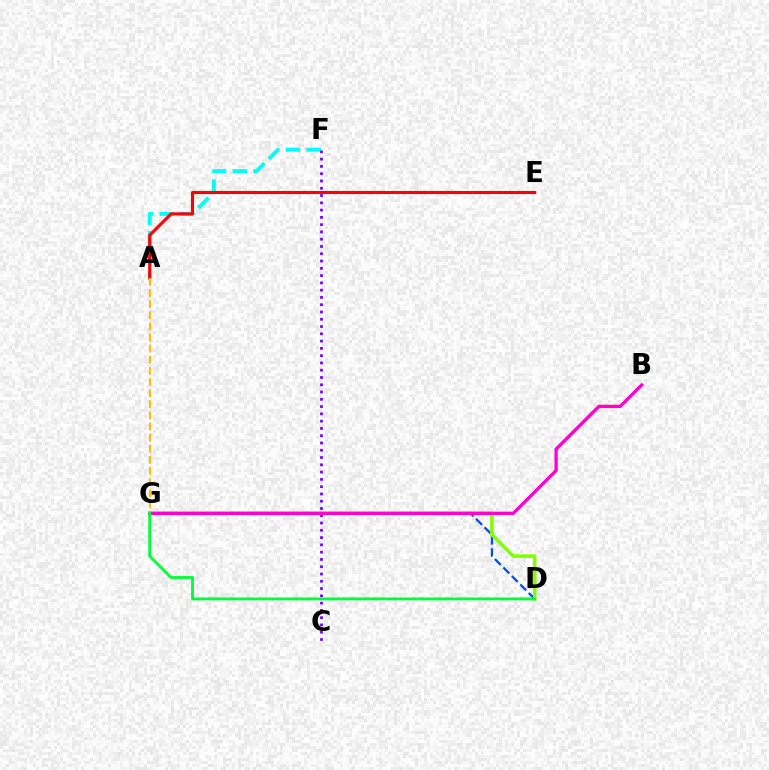{('A', 'F'): [{'color': '#00fff6', 'line_style': 'dashed', 'thickness': 2.81}], ('D', 'G'): [{'color': '#004bff', 'line_style': 'dashed', 'thickness': 1.63}, {'color': '#84ff00', 'line_style': 'solid', 'thickness': 2.58}, {'color': '#00ff39', 'line_style': 'solid', 'thickness': 2.03}], ('C', 'F'): [{'color': '#7200ff', 'line_style': 'dotted', 'thickness': 1.98}], ('A', 'E'): [{'color': '#ff0000', 'line_style': 'solid', 'thickness': 2.22}], ('B', 'G'): [{'color': '#ff00cf', 'line_style': 'solid', 'thickness': 2.38}], ('A', 'G'): [{'color': '#ffbd00', 'line_style': 'dashed', 'thickness': 1.51}]}